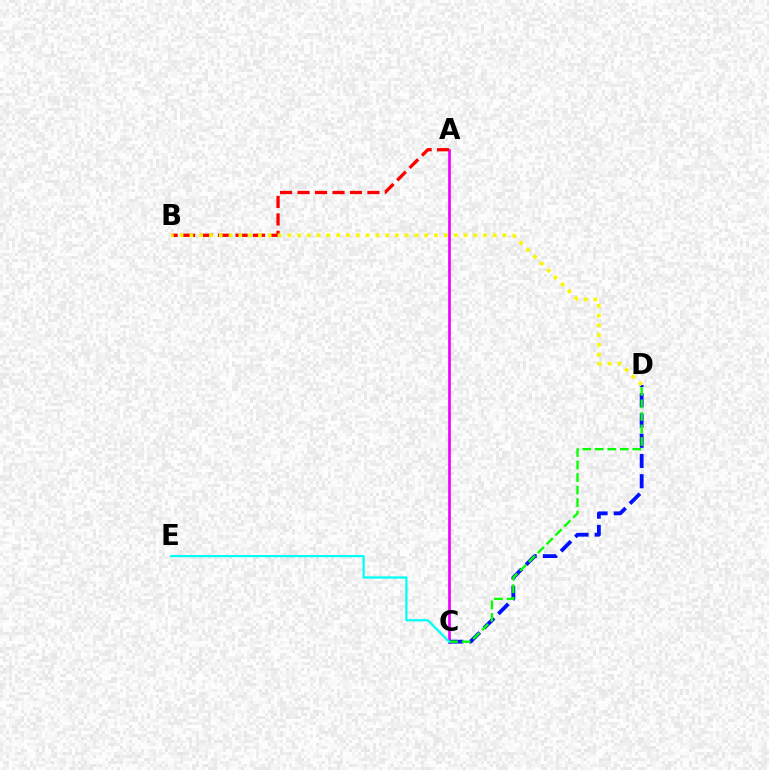{('A', 'C'): [{'color': '#ee00ff', 'line_style': 'solid', 'thickness': 1.94}], ('C', 'D'): [{'color': '#0010ff', 'line_style': 'dashed', 'thickness': 2.75}, {'color': '#08ff00', 'line_style': 'dashed', 'thickness': 1.7}], ('C', 'E'): [{'color': '#00fff6', 'line_style': 'solid', 'thickness': 1.62}], ('A', 'B'): [{'color': '#ff0000', 'line_style': 'dashed', 'thickness': 2.37}], ('B', 'D'): [{'color': '#fcf500', 'line_style': 'dotted', 'thickness': 2.66}]}